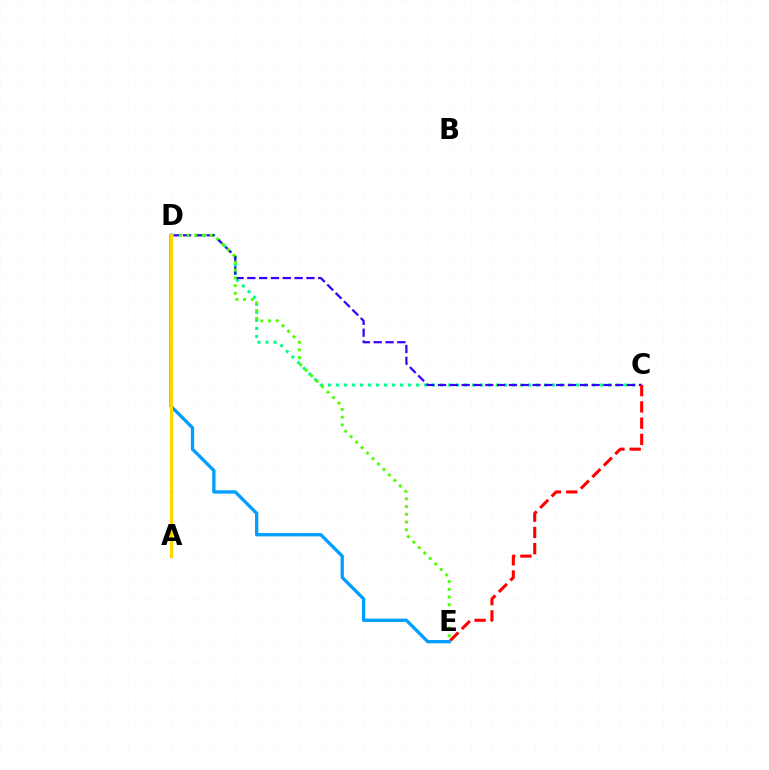{('A', 'D'): [{'color': '#ff00ed', 'line_style': 'dotted', 'thickness': 1.55}, {'color': '#ffd500', 'line_style': 'solid', 'thickness': 2.18}], ('C', 'D'): [{'color': '#00ff86', 'line_style': 'dotted', 'thickness': 2.18}, {'color': '#3700ff', 'line_style': 'dashed', 'thickness': 1.61}], ('D', 'E'): [{'color': '#4fff00', 'line_style': 'dotted', 'thickness': 2.1}, {'color': '#009eff', 'line_style': 'solid', 'thickness': 2.38}], ('C', 'E'): [{'color': '#ff0000', 'line_style': 'dashed', 'thickness': 2.21}]}